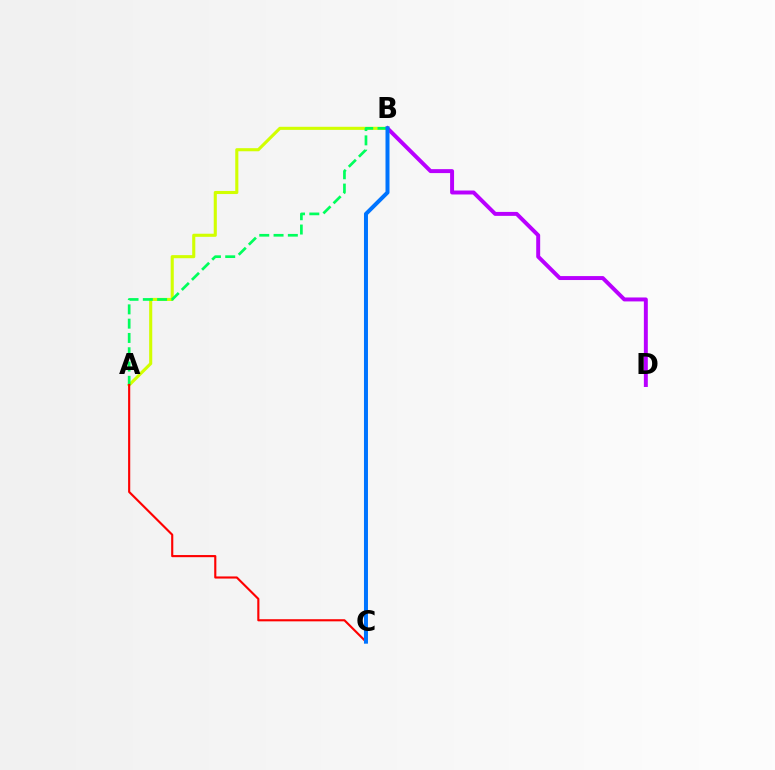{('A', 'B'): [{'color': '#d1ff00', 'line_style': 'solid', 'thickness': 2.23}, {'color': '#00ff5c', 'line_style': 'dashed', 'thickness': 1.94}], ('B', 'D'): [{'color': '#b900ff', 'line_style': 'solid', 'thickness': 2.85}], ('A', 'C'): [{'color': '#ff0000', 'line_style': 'solid', 'thickness': 1.54}], ('B', 'C'): [{'color': '#0074ff', 'line_style': 'solid', 'thickness': 2.87}]}